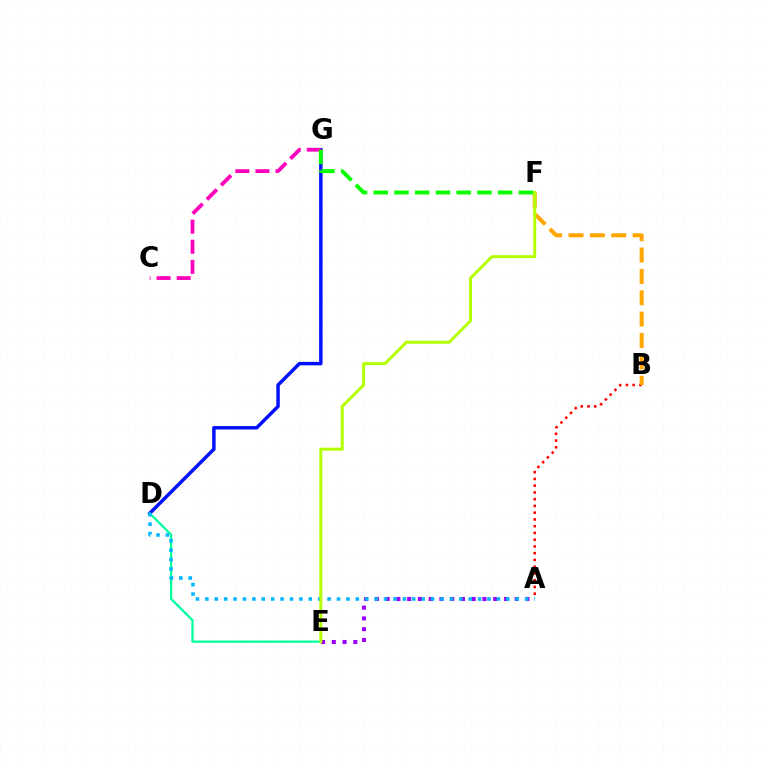{('A', 'E'): [{'color': '#9b00ff', 'line_style': 'dotted', 'thickness': 2.92}], ('A', 'B'): [{'color': '#ff0000', 'line_style': 'dotted', 'thickness': 1.83}], ('D', 'G'): [{'color': '#0010ff', 'line_style': 'solid', 'thickness': 2.49}], ('C', 'G'): [{'color': '#ff00bd', 'line_style': 'dashed', 'thickness': 2.73}], ('D', 'E'): [{'color': '#00ff9d', 'line_style': 'solid', 'thickness': 1.62}], ('A', 'D'): [{'color': '#00b5ff', 'line_style': 'dotted', 'thickness': 2.56}], ('B', 'F'): [{'color': '#ffa500', 'line_style': 'dashed', 'thickness': 2.9}], ('F', 'G'): [{'color': '#08ff00', 'line_style': 'dashed', 'thickness': 2.82}], ('E', 'F'): [{'color': '#b3ff00', 'line_style': 'solid', 'thickness': 2.16}]}